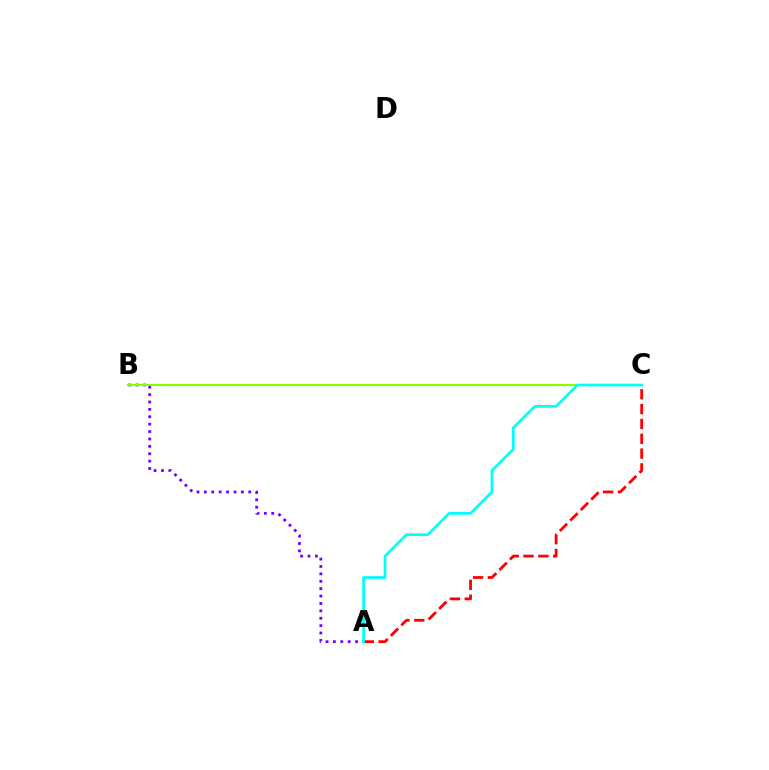{('A', 'B'): [{'color': '#7200ff', 'line_style': 'dotted', 'thickness': 2.01}], ('A', 'C'): [{'color': '#ff0000', 'line_style': 'dashed', 'thickness': 2.02}, {'color': '#00fff6', 'line_style': 'solid', 'thickness': 1.94}], ('B', 'C'): [{'color': '#84ff00', 'line_style': 'solid', 'thickness': 1.51}]}